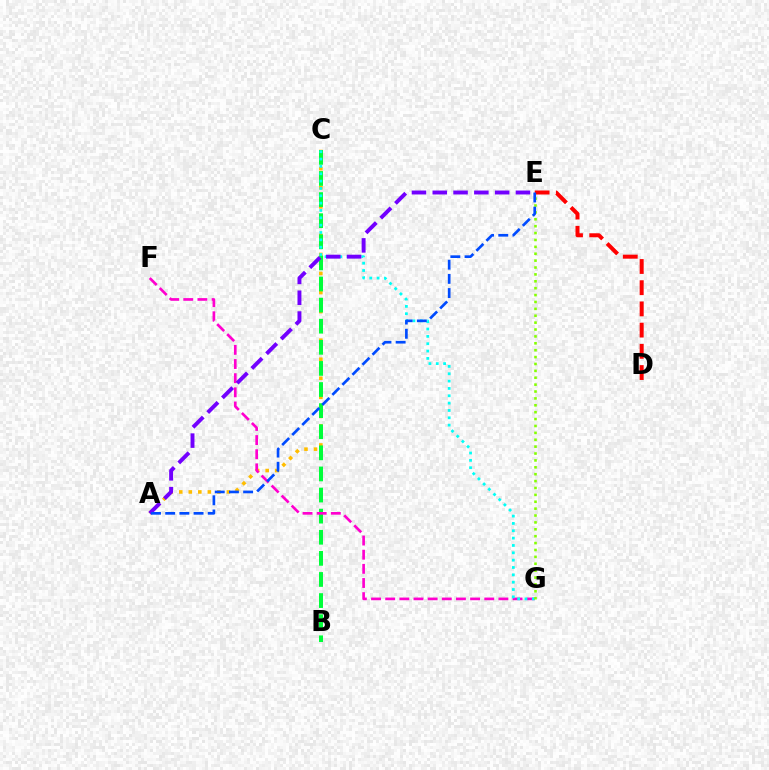{('A', 'C'): [{'color': '#ffbd00', 'line_style': 'dotted', 'thickness': 2.59}], ('B', 'C'): [{'color': '#00ff39', 'line_style': 'dashed', 'thickness': 2.87}], ('F', 'G'): [{'color': '#ff00cf', 'line_style': 'dashed', 'thickness': 1.92}], ('C', 'G'): [{'color': '#00fff6', 'line_style': 'dotted', 'thickness': 2.0}], ('D', 'E'): [{'color': '#ff0000', 'line_style': 'dashed', 'thickness': 2.88}], ('E', 'G'): [{'color': '#84ff00', 'line_style': 'dotted', 'thickness': 1.87}], ('A', 'E'): [{'color': '#7200ff', 'line_style': 'dashed', 'thickness': 2.83}, {'color': '#004bff', 'line_style': 'dashed', 'thickness': 1.93}]}